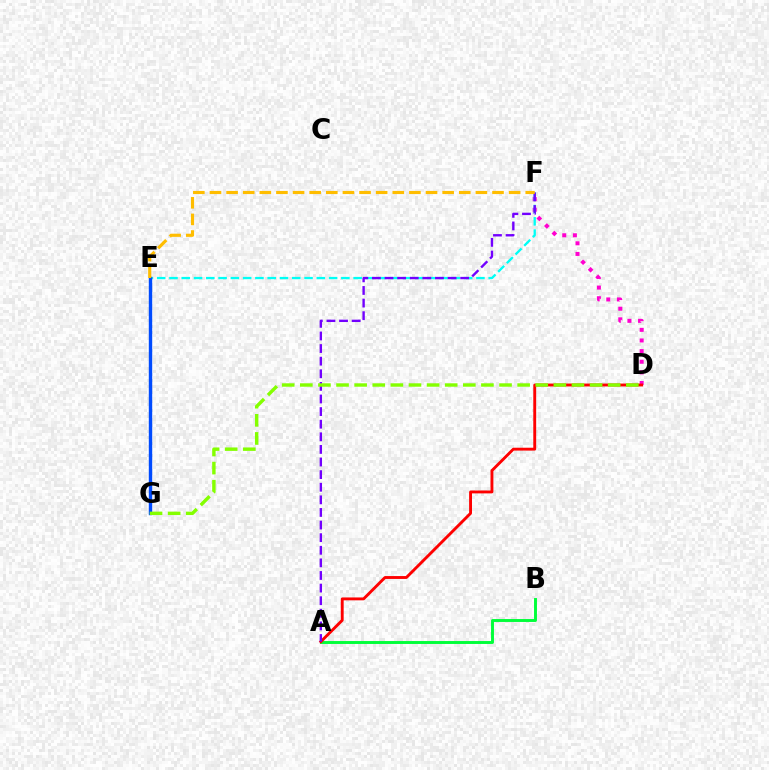{('A', 'B'): [{'color': '#00ff39', 'line_style': 'solid', 'thickness': 2.1}], ('D', 'F'): [{'color': '#ff00cf', 'line_style': 'dotted', 'thickness': 2.89}], ('A', 'D'): [{'color': '#ff0000', 'line_style': 'solid', 'thickness': 2.07}], ('E', 'F'): [{'color': '#00fff6', 'line_style': 'dashed', 'thickness': 1.67}, {'color': '#ffbd00', 'line_style': 'dashed', 'thickness': 2.26}], ('E', 'G'): [{'color': '#004bff', 'line_style': 'solid', 'thickness': 2.45}], ('A', 'F'): [{'color': '#7200ff', 'line_style': 'dashed', 'thickness': 1.71}], ('D', 'G'): [{'color': '#84ff00', 'line_style': 'dashed', 'thickness': 2.46}]}